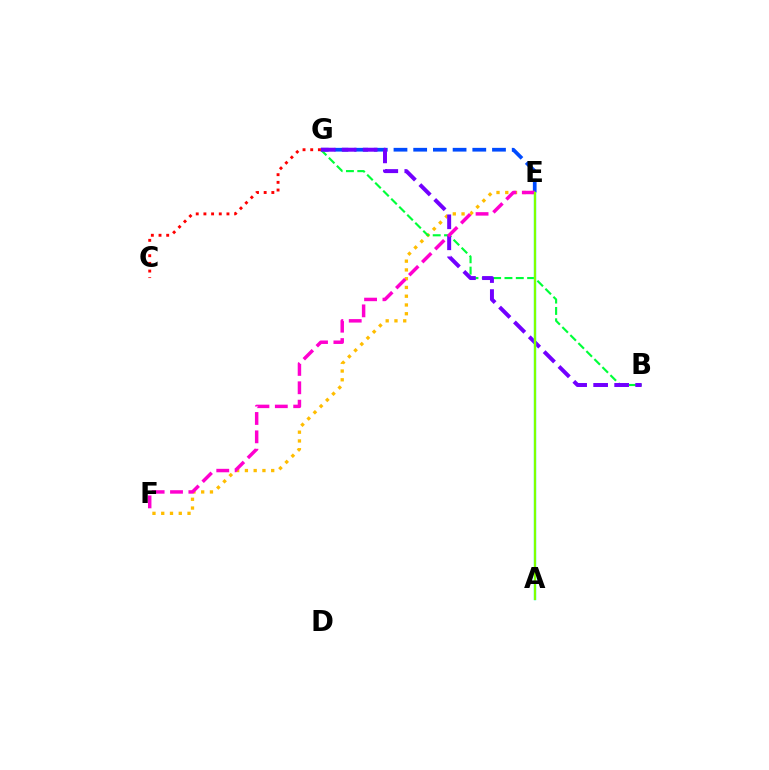{('E', 'G'): [{'color': '#004bff', 'line_style': 'dashed', 'thickness': 2.68}], ('E', 'F'): [{'color': '#ffbd00', 'line_style': 'dotted', 'thickness': 2.38}, {'color': '#ff00cf', 'line_style': 'dashed', 'thickness': 2.5}], ('B', 'G'): [{'color': '#00ff39', 'line_style': 'dashed', 'thickness': 1.54}, {'color': '#7200ff', 'line_style': 'dashed', 'thickness': 2.85}], ('A', 'E'): [{'color': '#00fff6', 'line_style': 'solid', 'thickness': 1.72}, {'color': '#84ff00', 'line_style': 'solid', 'thickness': 1.56}], ('C', 'G'): [{'color': '#ff0000', 'line_style': 'dotted', 'thickness': 2.09}]}